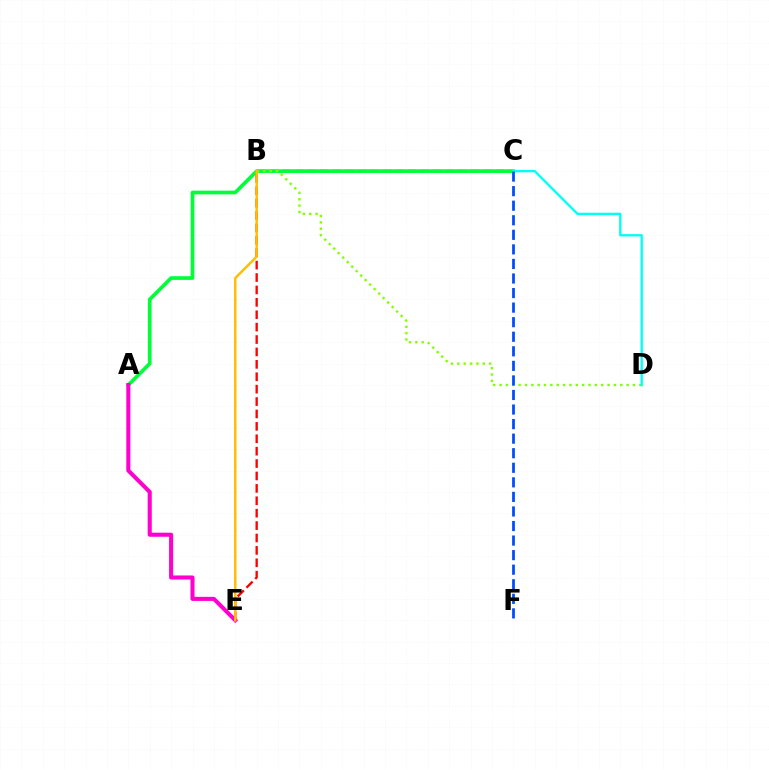{('B', 'C'): [{'color': '#7200ff', 'line_style': 'dashed', 'thickness': 1.71}], ('A', 'C'): [{'color': '#00ff39', 'line_style': 'solid', 'thickness': 2.65}], ('A', 'E'): [{'color': '#ff00cf', 'line_style': 'solid', 'thickness': 2.93}], ('B', 'D'): [{'color': '#84ff00', 'line_style': 'dotted', 'thickness': 1.73}], ('C', 'D'): [{'color': '#00fff6', 'line_style': 'solid', 'thickness': 1.68}], ('B', 'E'): [{'color': '#ff0000', 'line_style': 'dashed', 'thickness': 1.68}, {'color': '#ffbd00', 'line_style': 'solid', 'thickness': 1.74}], ('C', 'F'): [{'color': '#004bff', 'line_style': 'dashed', 'thickness': 1.98}]}